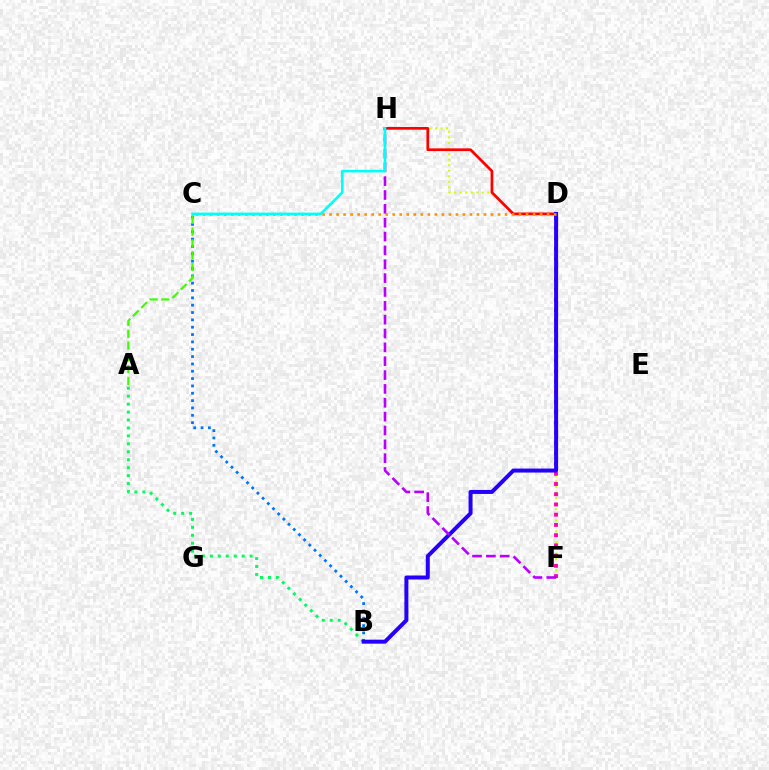{('A', 'B'): [{'color': '#00ff5c', 'line_style': 'dotted', 'thickness': 2.16}], ('F', 'H'): [{'color': '#d1ff00', 'line_style': 'dotted', 'thickness': 1.51}, {'color': '#b900ff', 'line_style': 'dashed', 'thickness': 1.88}], ('D', 'F'): [{'color': '#ff00ac', 'line_style': 'dotted', 'thickness': 2.78}], ('B', 'C'): [{'color': '#0074ff', 'line_style': 'dotted', 'thickness': 1.99}], ('A', 'C'): [{'color': '#3dff00', 'line_style': 'dashed', 'thickness': 1.6}], ('D', 'H'): [{'color': '#ff0000', 'line_style': 'solid', 'thickness': 1.96}], ('B', 'D'): [{'color': '#2500ff', 'line_style': 'solid', 'thickness': 2.87}], ('C', 'D'): [{'color': '#ff9400', 'line_style': 'dotted', 'thickness': 1.91}], ('C', 'H'): [{'color': '#00fff6', 'line_style': 'solid', 'thickness': 1.88}]}